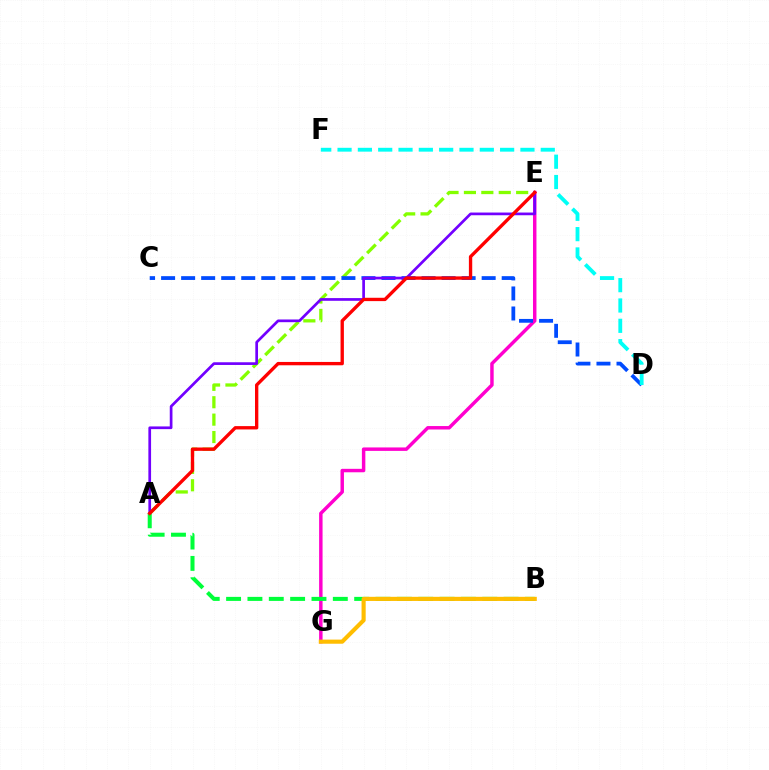{('E', 'G'): [{'color': '#ff00cf', 'line_style': 'solid', 'thickness': 2.49}], ('A', 'E'): [{'color': '#84ff00', 'line_style': 'dashed', 'thickness': 2.36}, {'color': '#7200ff', 'line_style': 'solid', 'thickness': 1.95}, {'color': '#ff0000', 'line_style': 'solid', 'thickness': 2.4}], ('C', 'D'): [{'color': '#004bff', 'line_style': 'dashed', 'thickness': 2.72}], ('D', 'F'): [{'color': '#00fff6', 'line_style': 'dashed', 'thickness': 2.76}], ('A', 'B'): [{'color': '#00ff39', 'line_style': 'dashed', 'thickness': 2.9}], ('B', 'G'): [{'color': '#ffbd00', 'line_style': 'solid', 'thickness': 2.97}]}